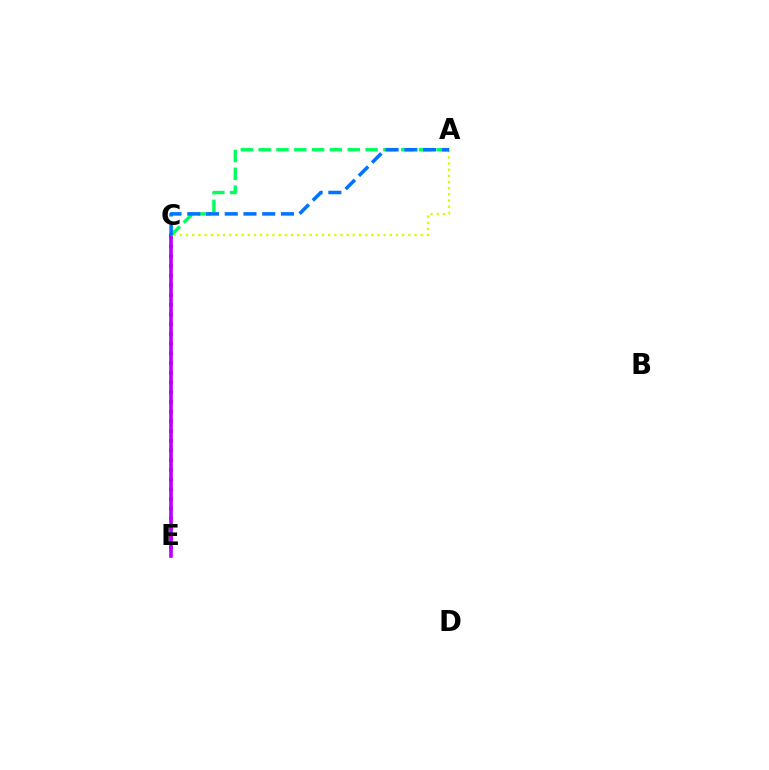{('C', 'E'): [{'color': '#ff0000', 'line_style': 'dotted', 'thickness': 2.64}, {'color': '#b900ff', 'line_style': 'solid', 'thickness': 2.62}], ('A', 'C'): [{'color': '#d1ff00', 'line_style': 'dotted', 'thickness': 1.68}, {'color': '#00ff5c', 'line_style': 'dashed', 'thickness': 2.42}, {'color': '#0074ff', 'line_style': 'dashed', 'thickness': 2.55}]}